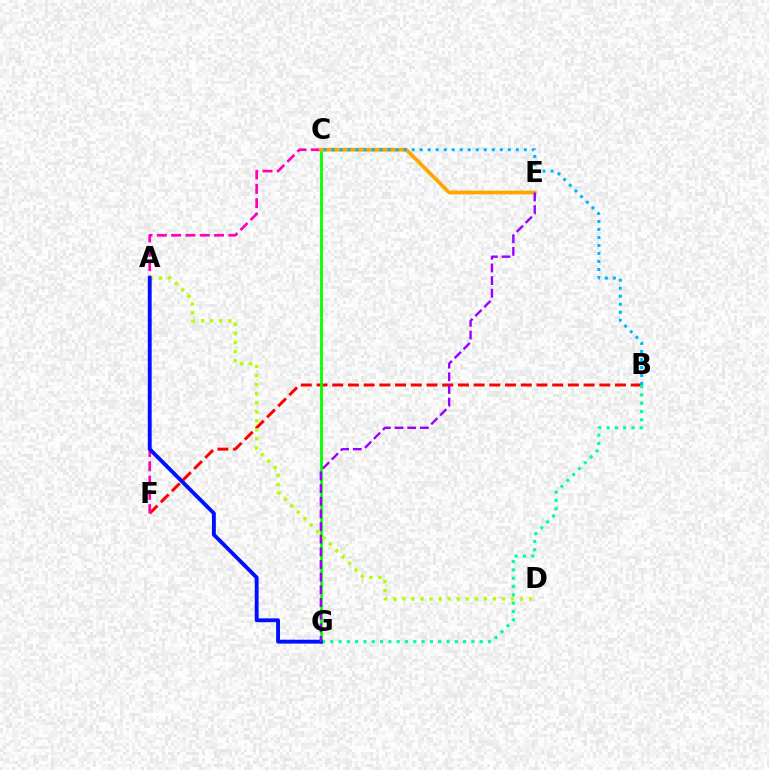{('B', 'F'): [{'color': '#ff0000', 'line_style': 'dashed', 'thickness': 2.13}], ('C', 'F'): [{'color': '#ff00bd', 'line_style': 'dashed', 'thickness': 1.94}], ('B', 'G'): [{'color': '#00ff9d', 'line_style': 'dotted', 'thickness': 2.26}], ('C', 'G'): [{'color': '#08ff00', 'line_style': 'solid', 'thickness': 2.02}], ('A', 'D'): [{'color': '#b3ff00', 'line_style': 'dotted', 'thickness': 2.46}], ('C', 'E'): [{'color': '#ffa500', 'line_style': 'solid', 'thickness': 2.71}], ('A', 'G'): [{'color': '#0010ff', 'line_style': 'solid', 'thickness': 2.78}], ('E', 'G'): [{'color': '#9b00ff', 'line_style': 'dashed', 'thickness': 1.72}], ('B', 'C'): [{'color': '#00b5ff', 'line_style': 'dotted', 'thickness': 2.18}]}